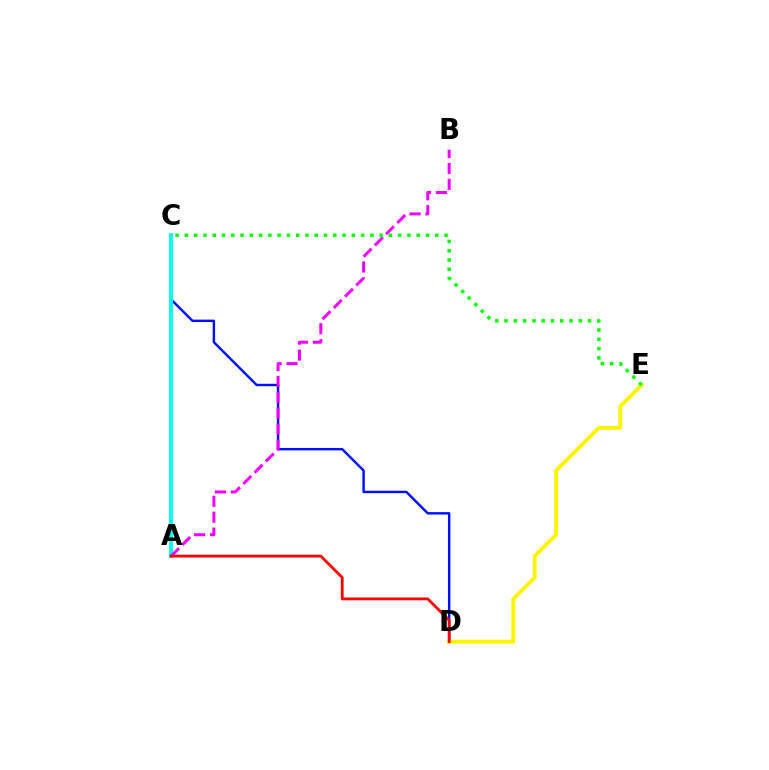{('C', 'D'): [{'color': '#0010ff', 'line_style': 'solid', 'thickness': 1.75}], ('A', 'C'): [{'color': '#00fff6', 'line_style': 'solid', 'thickness': 2.81}], ('A', 'B'): [{'color': '#ee00ff', 'line_style': 'dashed', 'thickness': 2.16}], ('D', 'E'): [{'color': '#fcf500', 'line_style': 'solid', 'thickness': 2.81}], ('A', 'D'): [{'color': '#ff0000', 'line_style': 'solid', 'thickness': 2.02}], ('C', 'E'): [{'color': '#08ff00', 'line_style': 'dotted', 'thickness': 2.52}]}